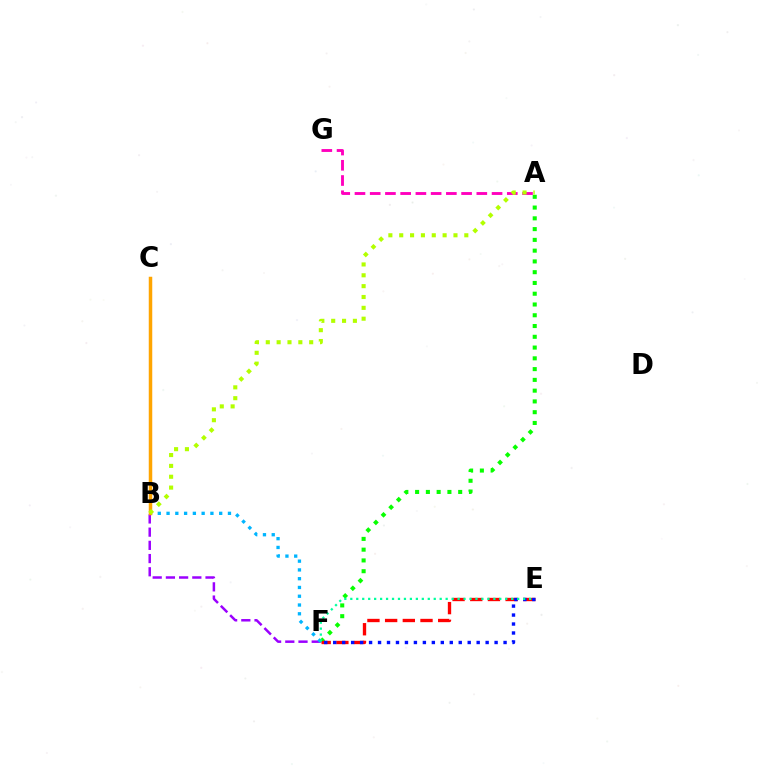{('B', 'F'): [{'color': '#9b00ff', 'line_style': 'dashed', 'thickness': 1.79}, {'color': '#00b5ff', 'line_style': 'dotted', 'thickness': 2.38}], ('A', 'F'): [{'color': '#08ff00', 'line_style': 'dotted', 'thickness': 2.93}], ('A', 'G'): [{'color': '#ff00bd', 'line_style': 'dashed', 'thickness': 2.07}], ('B', 'C'): [{'color': '#ffa500', 'line_style': 'solid', 'thickness': 2.51}], ('E', 'F'): [{'color': '#ff0000', 'line_style': 'dashed', 'thickness': 2.4}, {'color': '#0010ff', 'line_style': 'dotted', 'thickness': 2.44}, {'color': '#00ff9d', 'line_style': 'dotted', 'thickness': 1.62}], ('A', 'B'): [{'color': '#b3ff00', 'line_style': 'dotted', 'thickness': 2.95}]}